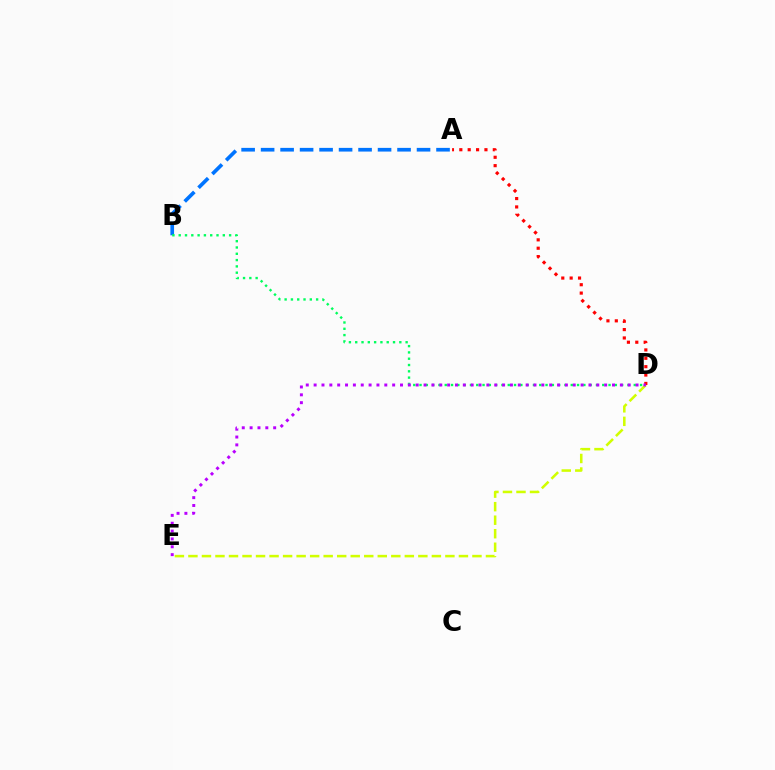{('A', 'B'): [{'color': '#0074ff', 'line_style': 'dashed', 'thickness': 2.65}], ('D', 'E'): [{'color': '#d1ff00', 'line_style': 'dashed', 'thickness': 1.84}, {'color': '#b900ff', 'line_style': 'dotted', 'thickness': 2.13}], ('A', 'D'): [{'color': '#ff0000', 'line_style': 'dotted', 'thickness': 2.27}], ('B', 'D'): [{'color': '#00ff5c', 'line_style': 'dotted', 'thickness': 1.71}]}